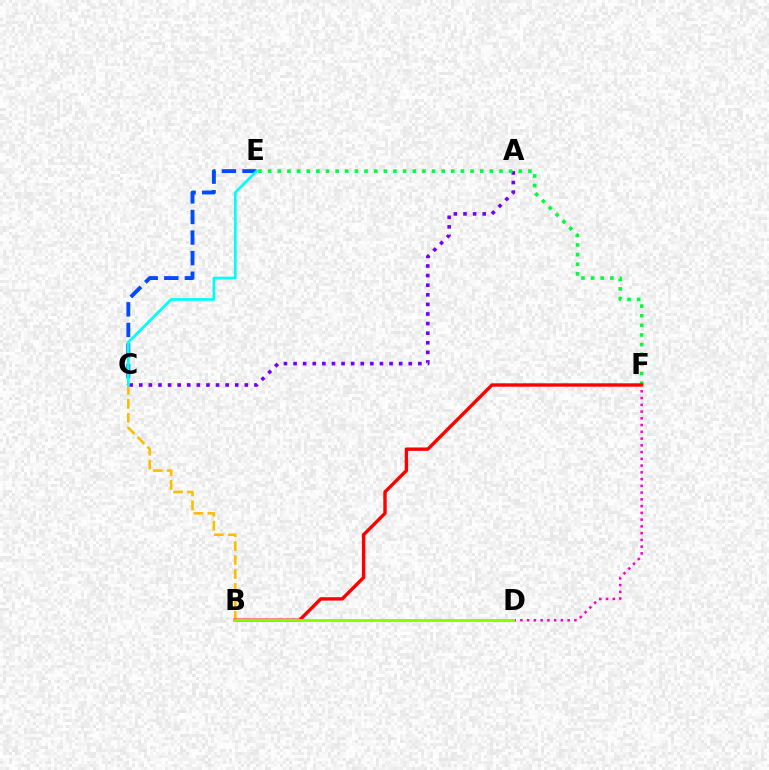{('C', 'E'): [{'color': '#004bff', 'line_style': 'dashed', 'thickness': 2.79}, {'color': '#00fff6', 'line_style': 'solid', 'thickness': 1.95}], ('B', 'C'): [{'color': '#ffbd00', 'line_style': 'dashed', 'thickness': 1.89}], ('A', 'C'): [{'color': '#7200ff', 'line_style': 'dotted', 'thickness': 2.61}], ('E', 'F'): [{'color': '#00ff39', 'line_style': 'dotted', 'thickness': 2.62}], ('B', 'F'): [{'color': '#ff0000', 'line_style': 'solid', 'thickness': 2.44}], ('D', 'F'): [{'color': '#ff00cf', 'line_style': 'dotted', 'thickness': 1.84}], ('B', 'D'): [{'color': '#84ff00', 'line_style': 'solid', 'thickness': 2.05}]}